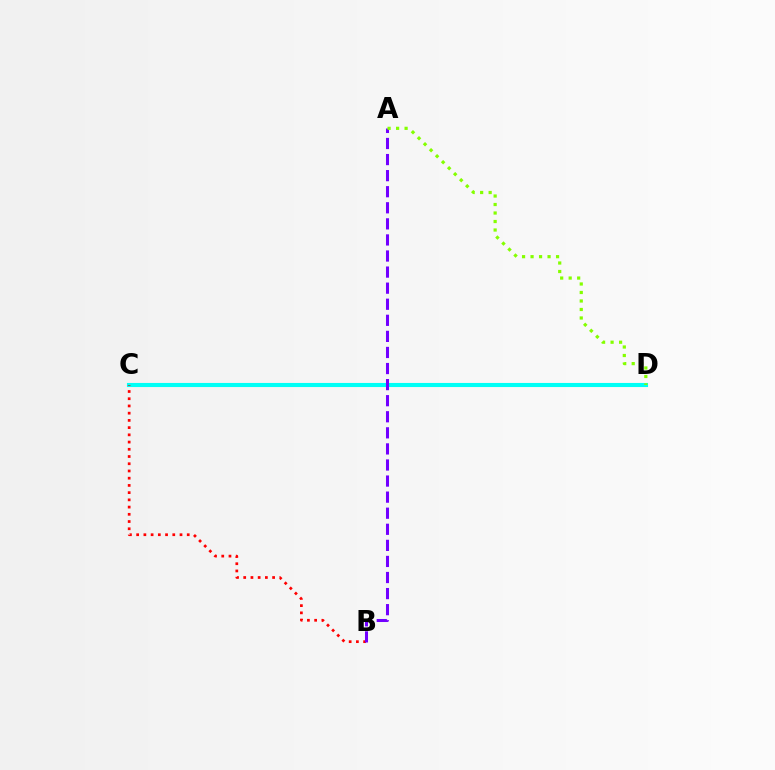{('C', 'D'): [{'color': '#00fff6', 'line_style': 'solid', 'thickness': 2.95}], ('B', 'C'): [{'color': '#ff0000', 'line_style': 'dotted', 'thickness': 1.96}], ('A', 'B'): [{'color': '#7200ff', 'line_style': 'dashed', 'thickness': 2.18}], ('A', 'D'): [{'color': '#84ff00', 'line_style': 'dotted', 'thickness': 2.31}]}